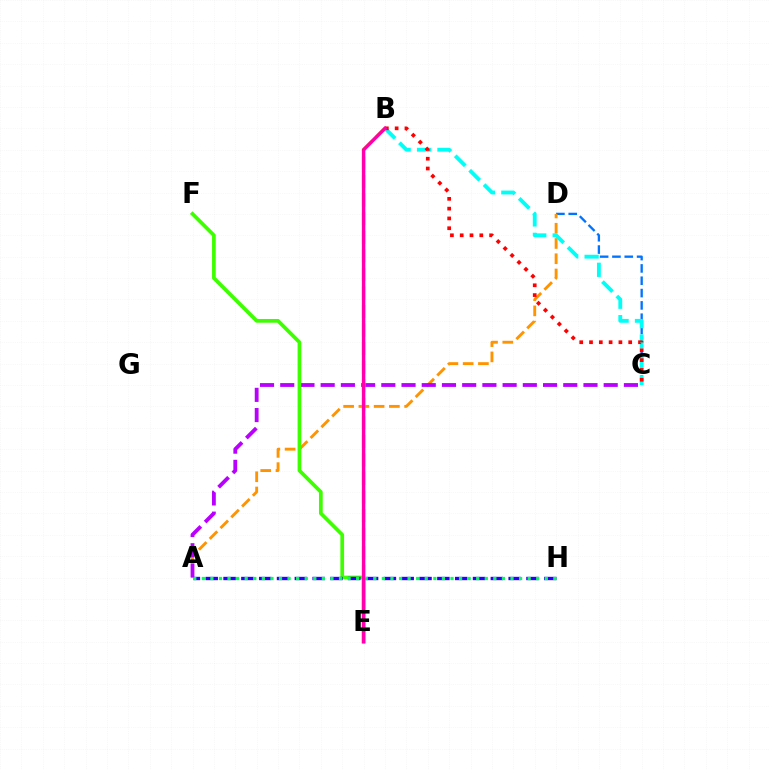{('C', 'D'): [{'color': '#0074ff', 'line_style': 'dashed', 'thickness': 1.67}], ('A', 'D'): [{'color': '#ff9400', 'line_style': 'dashed', 'thickness': 2.07}], ('A', 'C'): [{'color': '#b900ff', 'line_style': 'dashed', 'thickness': 2.75}], ('E', 'F'): [{'color': '#3dff00', 'line_style': 'solid', 'thickness': 2.67}], ('B', 'C'): [{'color': '#00fff6', 'line_style': 'dashed', 'thickness': 2.77}, {'color': '#ff0000', 'line_style': 'dotted', 'thickness': 2.66}], ('A', 'H'): [{'color': '#2500ff', 'line_style': 'dashed', 'thickness': 2.42}, {'color': '#00ff5c', 'line_style': 'dotted', 'thickness': 2.33}], ('B', 'E'): [{'color': '#d1ff00', 'line_style': 'dashed', 'thickness': 2.52}, {'color': '#ff00ac', 'line_style': 'solid', 'thickness': 2.51}]}